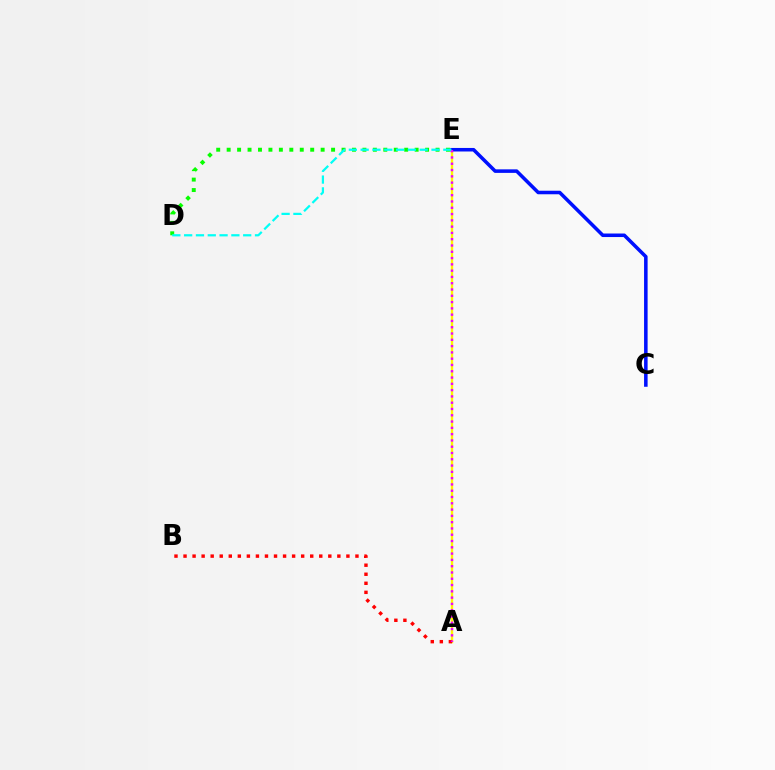{('A', 'E'): [{'color': '#fcf500', 'line_style': 'solid', 'thickness': 1.71}, {'color': '#ee00ff', 'line_style': 'dotted', 'thickness': 1.71}], ('A', 'B'): [{'color': '#ff0000', 'line_style': 'dotted', 'thickness': 2.46}], ('C', 'E'): [{'color': '#0010ff', 'line_style': 'solid', 'thickness': 2.55}], ('D', 'E'): [{'color': '#08ff00', 'line_style': 'dotted', 'thickness': 2.84}, {'color': '#00fff6', 'line_style': 'dashed', 'thickness': 1.6}]}